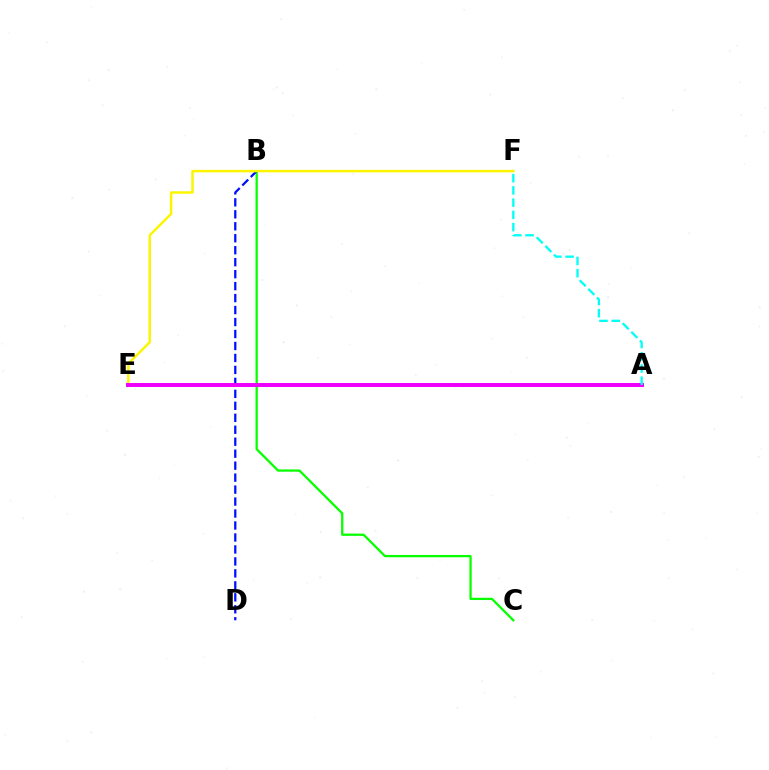{('B', 'C'): [{'color': '#08ff00', 'line_style': 'solid', 'thickness': 1.64}], ('B', 'D'): [{'color': '#0010ff', 'line_style': 'dashed', 'thickness': 1.63}], ('A', 'E'): [{'color': '#ff0000', 'line_style': 'dotted', 'thickness': 2.15}, {'color': '#ee00ff', 'line_style': 'solid', 'thickness': 2.85}], ('E', 'F'): [{'color': '#fcf500', 'line_style': 'solid', 'thickness': 1.79}], ('A', 'F'): [{'color': '#00fff6', 'line_style': 'dashed', 'thickness': 1.66}]}